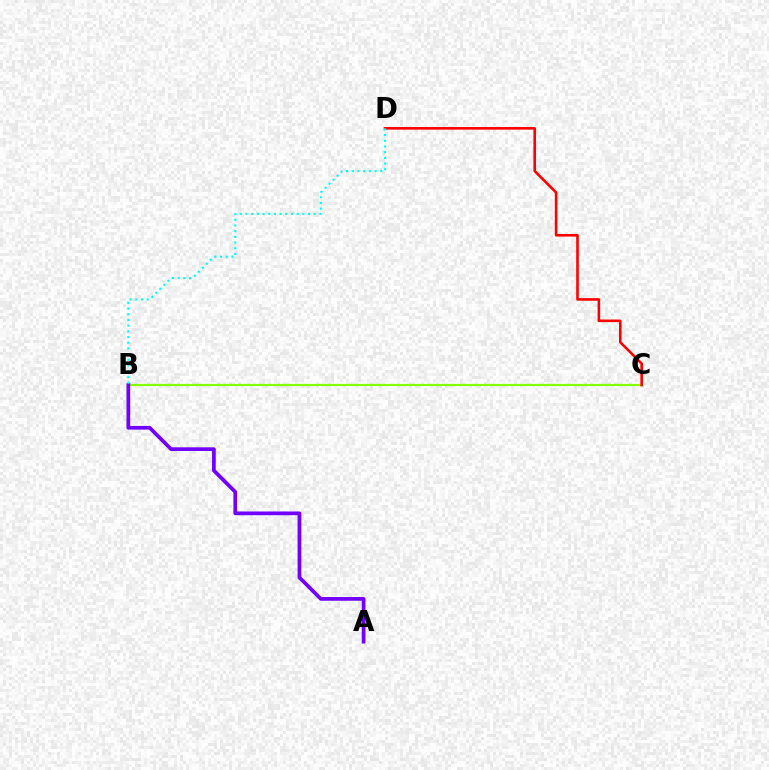{('B', 'C'): [{'color': '#84ff00', 'line_style': 'solid', 'thickness': 1.6}], ('A', 'B'): [{'color': '#7200ff', 'line_style': 'solid', 'thickness': 2.68}], ('C', 'D'): [{'color': '#ff0000', 'line_style': 'solid', 'thickness': 1.88}], ('B', 'D'): [{'color': '#00fff6', 'line_style': 'dotted', 'thickness': 1.55}]}